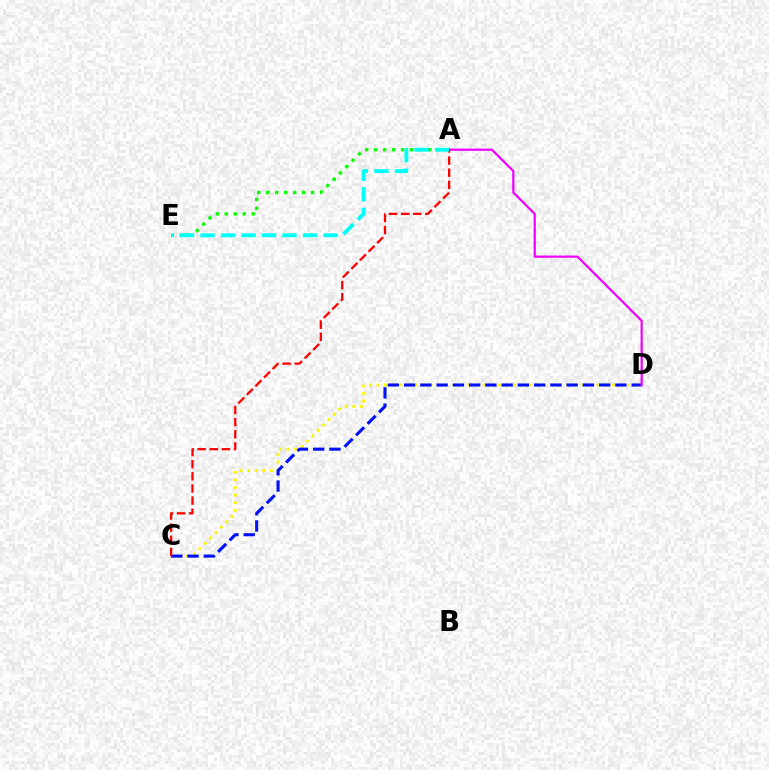{('C', 'D'): [{'color': '#fcf500', 'line_style': 'dotted', 'thickness': 2.06}, {'color': '#0010ff', 'line_style': 'dashed', 'thickness': 2.21}], ('A', 'E'): [{'color': '#08ff00', 'line_style': 'dotted', 'thickness': 2.44}, {'color': '#00fff6', 'line_style': 'dashed', 'thickness': 2.79}], ('A', 'D'): [{'color': '#ee00ff', 'line_style': 'solid', 'thickness': 1.59}], ('A', 'C'): [{'color': '#ff0000', 'line_style': 'dashed', 'thickness': 1.65}]}